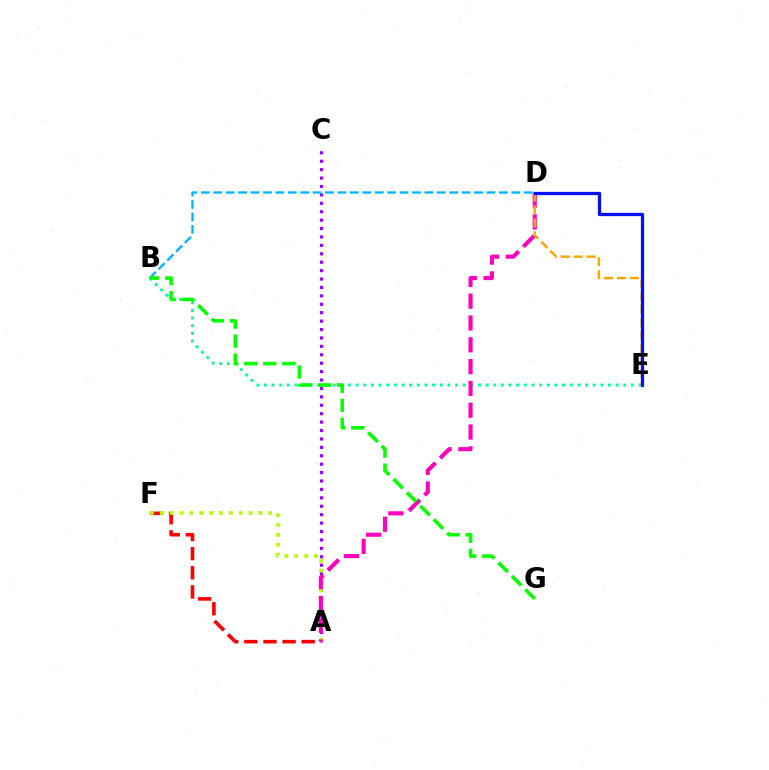{('B', 'E'): [{'color': '#00ff9d', 'line_style': 'dotted', 'thickness': 2.08}], ('A', 'C'): [{'color': '#9b00ff', 'line_style': 'dotted', 'thickness': 2.29}], ('A', 'F'): [{'color': '#ff0000', 'line_style': 'dashed', 'thickness': 2.6}, {'color': '#b3ff00', 'line_style': 'dotted', 'thickness': 2.68}], ('B', 'D'): [{'color': '#00b5ff', 'line_style': 'dashed', 'thickness': 1.69}], ('A', 'D'): [{'color': '#ff00bd', 'line_style': 'dashed', 'thickness': 2.96}], ('B', 'G'): [{'color': '#08ff00', 'line_style': 'dashed', 'thickness': 2.58}], ('D', 'E'): [{'color': '#ffa500', 'line_style': 'dashed', 'thickness': 1.76}, {'color': '#0010ff', 'line_style': 'solid', 'thickness': 2.34}]}